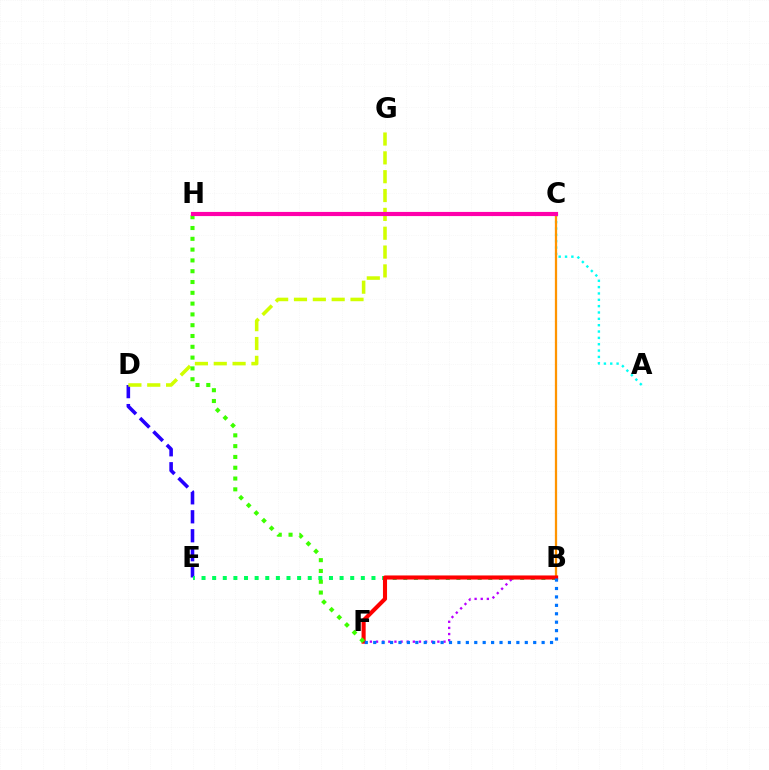{('D', 'E'): [{'color': '#2500ff', 'line_style': 'dashed', 'thickness': 2.58}], ('B', 'E'): [{'color': '#00ff5c', 'line_style': 'dotted', 'thickness': 2.89}], ('A', 'C'): [{'color': '#00fff6', 'line_style': 'dotted', 'thickness': 1.72}], ('B', 'C'): [{'color': '#ff9400', 'line_style': 'solid', 'thickness': 1.63}], ('B', 'F'): [{'color': '#b900ff', 'line_style': 'dotted', 'thickness': 1.67}, {'color': '#ff0000', 'line_style': 'solid', 'thickness': 2.95}, {'color': '#0074ff', 'line_style': 'dotted', 'thickness': 2.29}], ('D', 'G'): [{'color': '#d1ff00', 'line_style': 'dashed', 'thickness': 2.56}], ('F', 'H'): [{'color': '#3dff00', 'line_style': 'dotted', 'thickness': 2.93}], ('C', 'H'): [{'color': '#ff00ac', 'line_style': 'solid', 'thickness': 2.99}]}